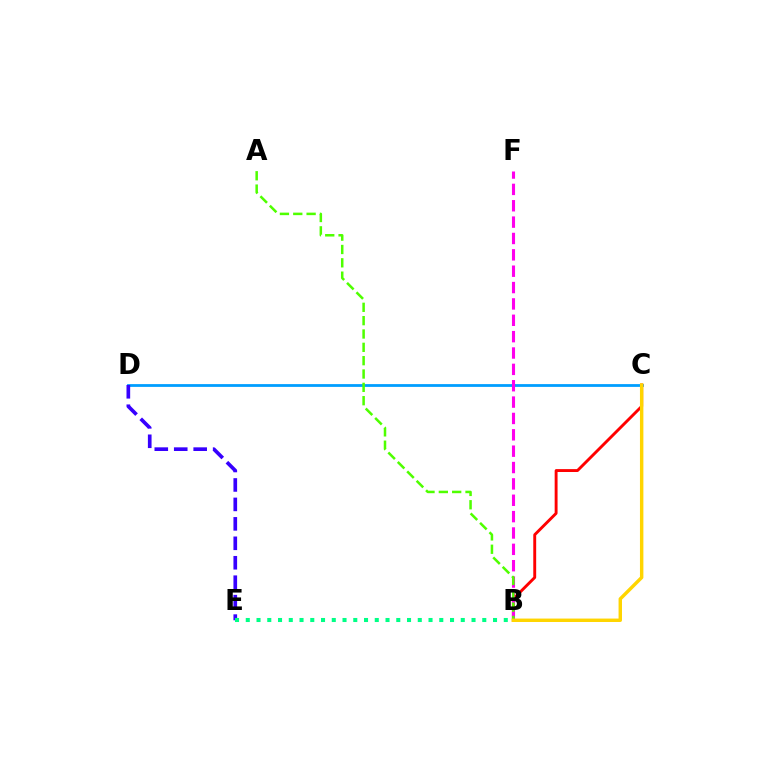{('C', 'D'): [{'color': '#009eff', 'line_style': 'solid', 'thickness': 2.01}], ('B', 'C'): [{'color': '#ff0000', 'line_style': 'solid', 'thickness': 2.09}, {'color': '#ffd500', 'line_style': 'solid', 'thickness': 2.47}], ('B', 'F'): [{'color': '#ff00ed', 'line_style': 'dashed', 'thickness': 2.22}], ('D', 'E'): [{'color': '#3700ff', 'line_style': 'dashed', 'thickness': 2.64}], ('B', 'E'): [{'color': '#00ff86', 'line_style': 'dotted', 'thickness': 2.92}], ('A', 'B'): [{'color': '#4fff00', 'line_style': 'dashed', 'thickness': 1.81}]}